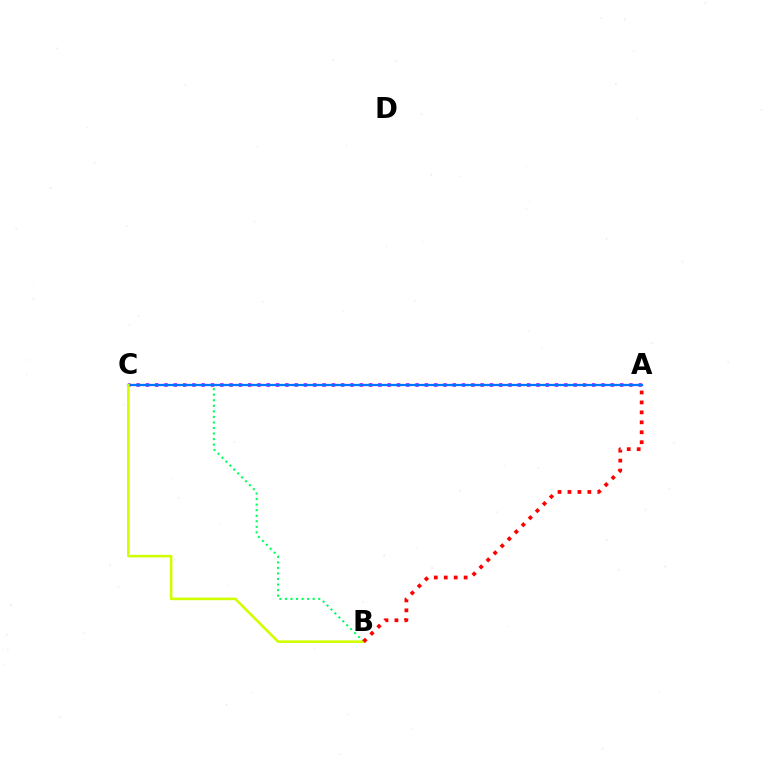{('A', 'C'): [{'color': '#b900ff', 'line_style': 'dotted', 'thickness': 2.53}, {'color': '#0074ff', 'line_style': 'solid', 'thickness': 1.63}], ('B', 'C'): [{'color': '#00ff5c', 'line_style': 'dotted', 'thickness': 1.51}, {'color': '#d1ff00', 'line_style': 'solid', 'thickness': 1.87}], ('A', 'B'): [{'color': '#ff0000', 'line_style': 'dotted', 'thickness': 2.7}]}